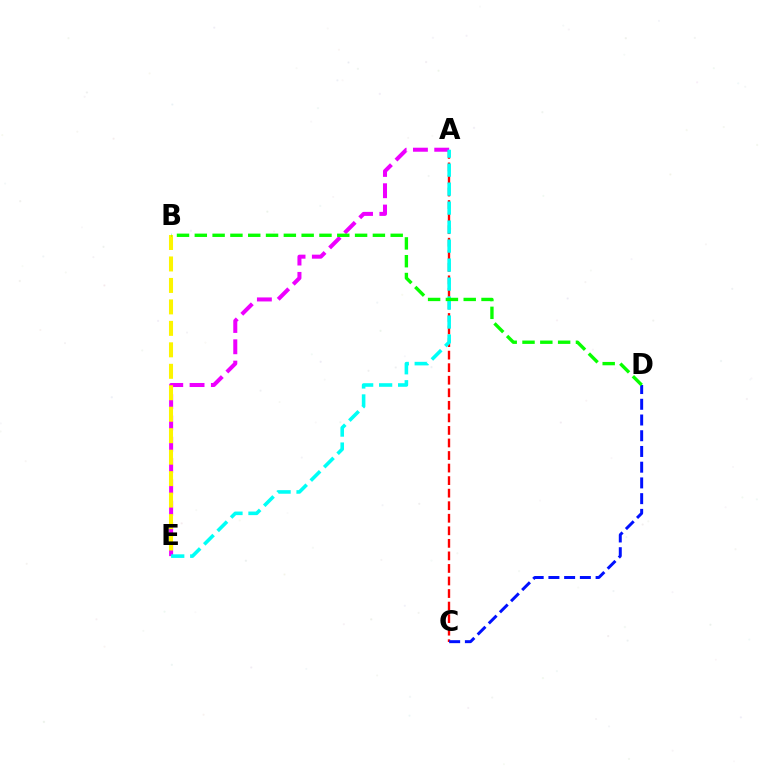{('A', 'E'): [{'color': '#ee00ff', 'line_style': 'dashed', 'thickness': 2.89}, {'color': '#00fff6', 'line_style': 'dashed', 'thickness': 2.58}], ('A', 'C'): [{'color': '#ff0000', 'line_style': 'dashed', 'thickness': 1.7}], ('B', 'E'): [{'color': '#fcf500', 'line_style': 'dashed', 'thickness': 2.92}], ('C', 'D'): [{'color': '#0010ff', 'line_style': 'dashed', 'thickness': 2.14}], ('B', 'D'): [{'color': '#08ff00', 'line_style': 'dashed', 'thickness': 2.42}]}